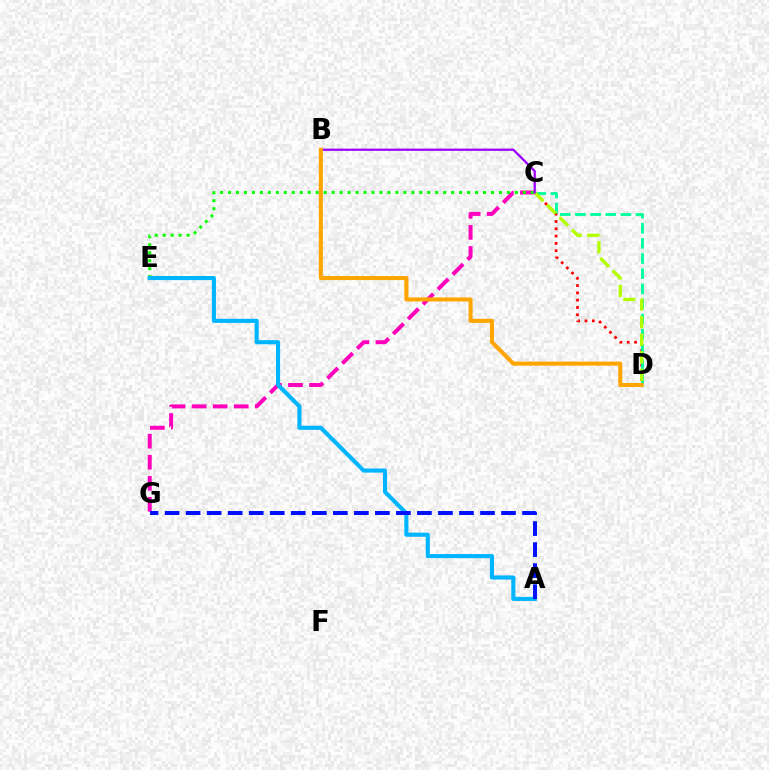{('C', 'G'): [{'color': '#ff00bd', 'line_style': 'dashed', 'thickness': 2.86}], ('C', 'E'): [{'color': '#08ff00', 'line_style': 'dotted', 'thickness': 2.16}], ('C', 'D'): [{'color': '#ff0000', 'line_style': 'dotted', 'thickness': 1.98}, {'color': '#00ff9d', 'line_style': 'dashed', 'thickness': 2.06}, {'color': '#b3ff00', 'line_style': 'dashed', 'thickness': 2.38}], ('A', 'E'): [{'color': '#00b5ff', 'line_style': 'solid', 'thickness': 2.96}], ('B', 'C'): [{'color': '#9b00ff', 'line_style': 'solid', 'thickness': 1.61}], ('A', 'G'): [{'color': '#0010ff', 'line_style': 'dashed', 'thickness': 2.86}], ('B', 'D'): [{'color': '#ffa500', 'line_style': 'solid', 'thickness': 2.91}]}